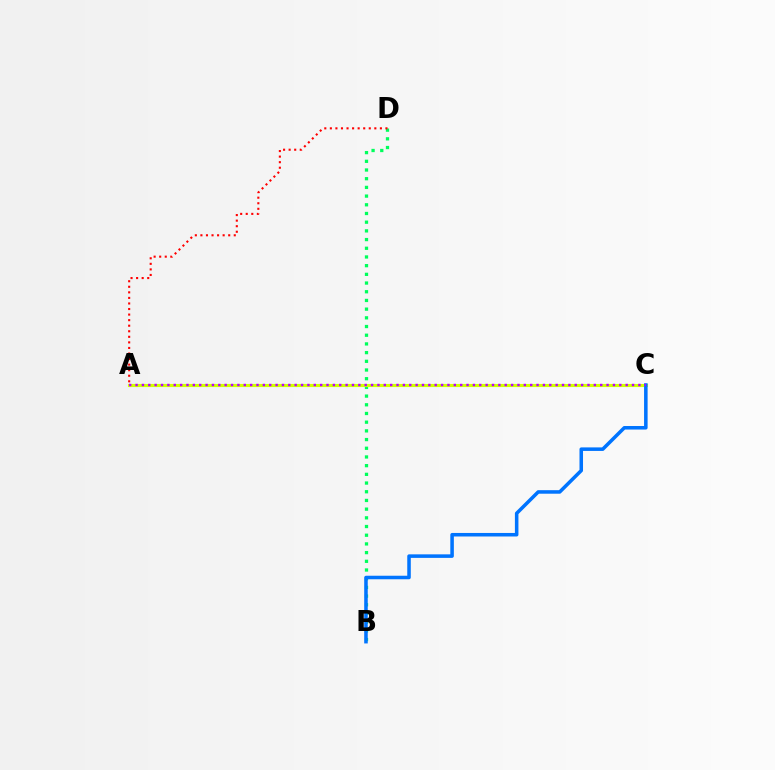{('B', 'D'): [{'color': '#00ff5c', 'line_style': 'dotted', 'thickness': 2.36}], ('A', 'C'): [{'color': '#d1ff00', 'line_style': 'solid', 'thickness': 2.25}, {'color': '#b900ff', 'line_style': 'dotted', 'thickness': 1.73}], ('A', 'D'): [{'color': '#ff0000', 'line_style': 'dotted', 'thickness': 1.51}], ('B', 'C'): [{'color': '#0074ff', 'line_style': 'solid', 'thickness': 2.54}]}